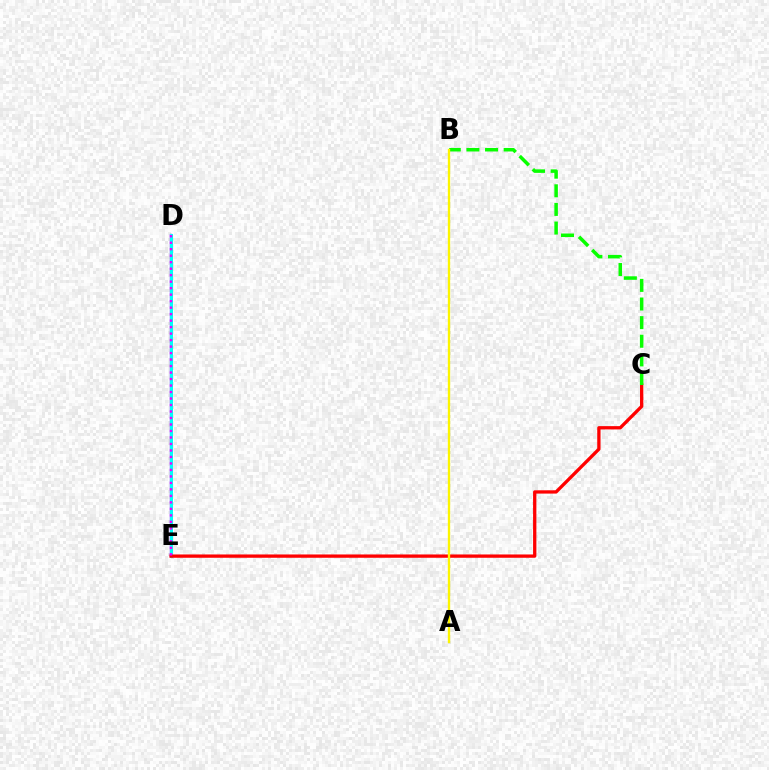{('D', 'E'): [{'color': '#0010ff', 'line_style': 'solid', 'thickness': 1.65}, {'color': '#00fff6', 'line_style': 'solid', 'thickness': 2.15}, {'color': '#ee00ff', 'line_style': 'dotted', 'thickness': 1.76}], ('C', 'E'): [{'color': '#ff0000', 'line_style': 'solid', 'thickness': 2.38}], ('B', 'C'): [{'color': '#08ff00', 'line_style': 'dashed', 'thickness': 2.53}], ('A', 'B'): [{'color': '#fcf500', 'line_style': 'solid', 'thickness': 1.69}]}